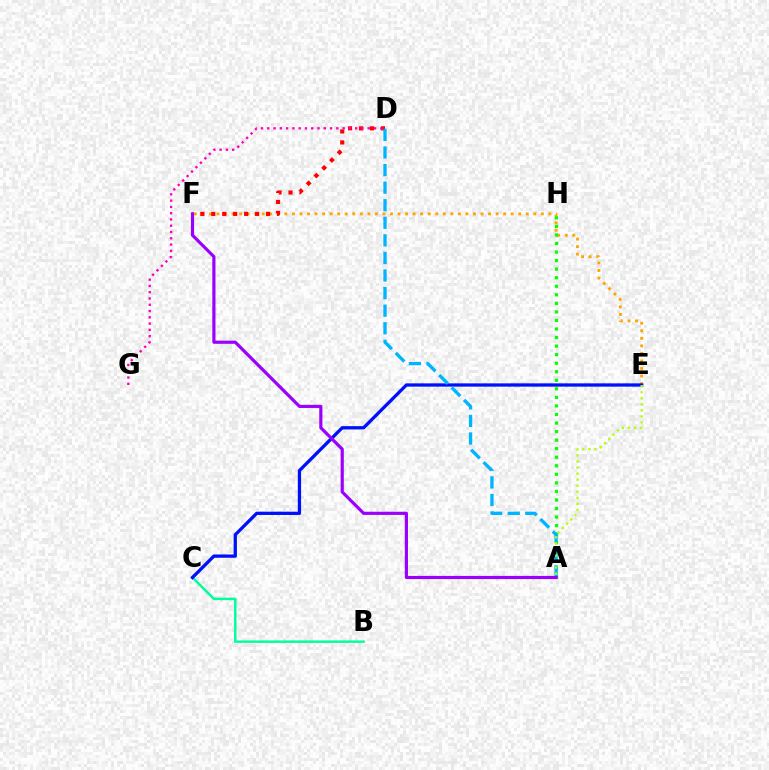{('B', 'C'): [{'color': '#00ff9d', 'line_style': 'solid', 'thickness': 1.78}], ('E', 'F'): [{'color': '#ffa500', 'line_style': 'dotted', 'thickness': 2.05}], ('A', 'H'): [{'color': '#08ff00', 'line_style': 'dotted', 'thickness': 2.32}], ('C', 'E'): [{'color': '#0010ff', 'line_style': 'solid', 'thickness': 2.36}], ('D', 'F'): [{'color': '#ff0000', 'line_style': 'dotted', 'thickness': 2.98}], ('A', 'D'): [{'color': '#00b5ff', 'line_style': 'dashed', 'thickness': 2.39}], ('A', 'E'): [{'color': '#b3ff00', 'line_style': 'dotted', 'thickness': 1.64}], ('D', 'G'): [{'color': '#ff00bd', 'line_style': 'dotted', 'thickness': 1.71}], ('A', 'F'): [{'color': '#9b00ff', 'line_style': 'solid', 'thickness': 2.28}]}